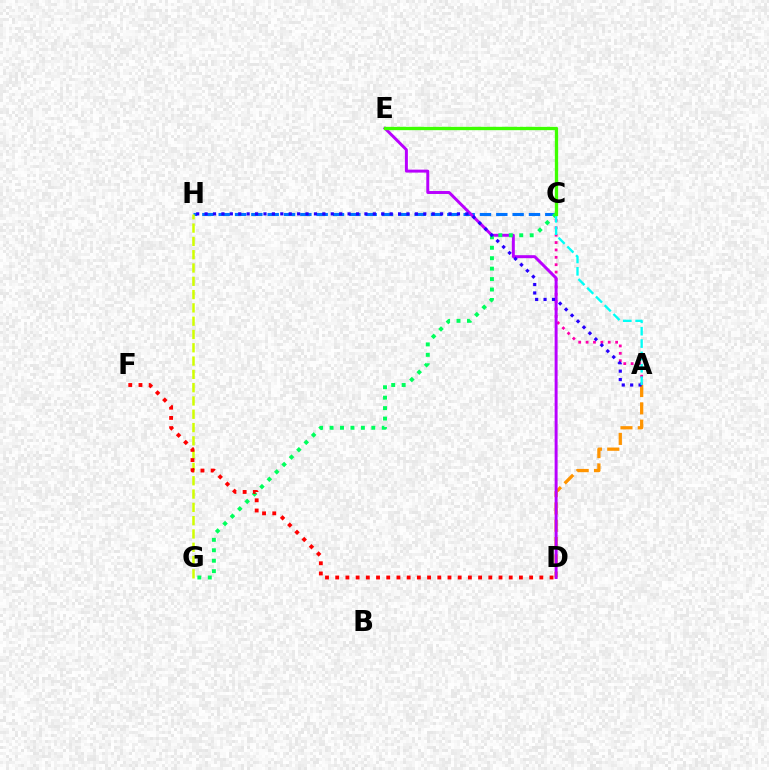{('C', 'H'): [{'color': '#0074ff', 'line_style': 'dashed', 'thickness': 2.22}], ('A', 'D'): [{'color': '#ff9400', 'line_style': 'dashed', 'thickness': 2.35}], ('G', 'H'): [{'color': '#d1ff00', 'line_style': 'dashed', 'thickness': 1.81}], ('A', 'C'): [{'color': '#ff00ac', 'line_style': 'dotted', 'thickness': 2.01}, {'color': '#00fff6', 'line_style': 'dashed', 'thickness': 1.68}], ('D', 'E'): [{'color': '#b900ff', 'line_style': 'solid', 'thickness': 2.13}], ('C', 'G'): [{'color': '#00ff5c', 'line_style': 'dotted', 'thickness': 2.84}], ('D', 'F'): [{'color': '#ff0000', 'line_style': 'dotted', 'thickness': 2.77}], ('A', 'H'): [{'color': '#2500ff', 'line_style': 'dotted', 'thickness': 2.29}], ('C', 'E'): [{'color': '#3dff00', 'line_style': 'solid', 'thickness': 2.39}]}